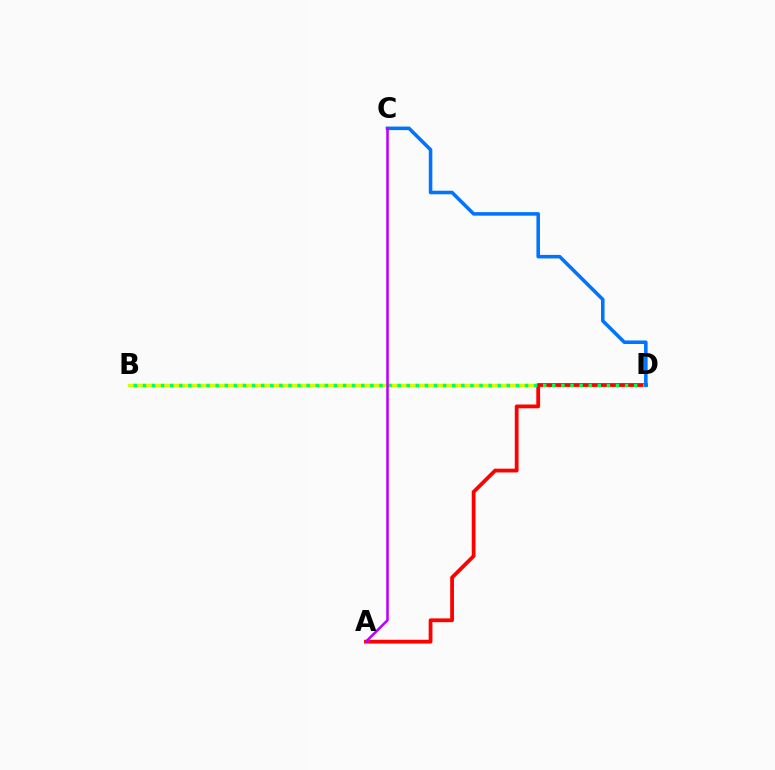{('B', 'D'): [{'color': '#d1ff00', 'line_style': 'solid', 'thickness': 2.49}, {'color': '#00ff5c', 'line_style': 'dotted', 'thickness': 2.47}], ('A', 'D'): [{'color': '#ff0000', 'line_style': 'solid', 'thickness': 2.72}], ('C', 'D'): [{'color': '#0074ff', 'line_style': 'solid', 'thickness': 2.55}], ('A', 'C'): [{'color': '#b900ff', 'line_style': 'solid', 'thickness': 1.84}]}